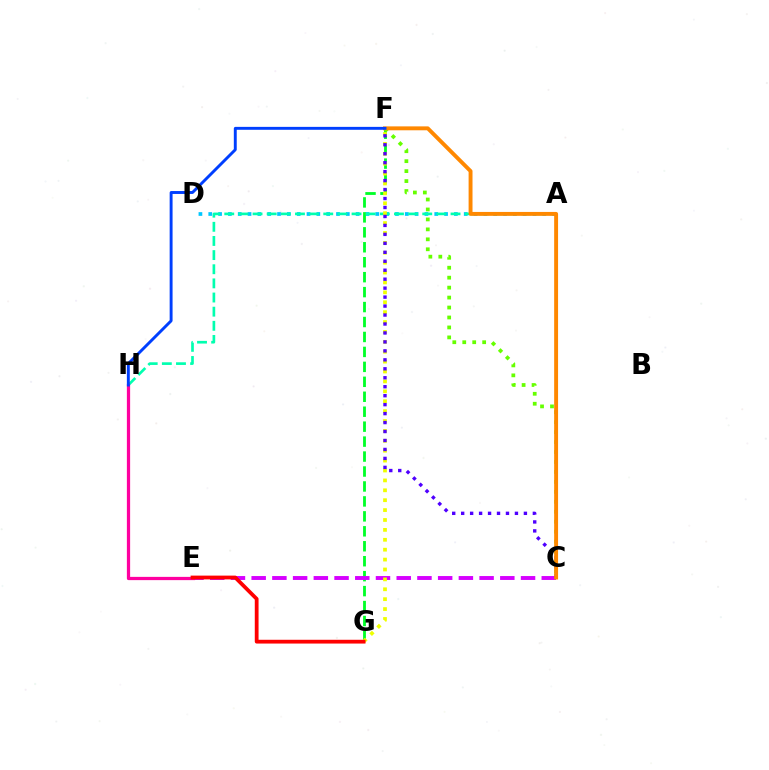{('A', 'D'): [{'color': '#00c7ff', 'line_style': 'dotted', 'thickness': 2.67}], ('F', 'G'): [{'color': '#00ff27', 'line_style': 'dashed', 'thickness': 2.03}, {'color': '#eeff00', 'line_style': 'dotted', 'thickness': 2.69}], ('C', 'F'): [{'color': '#66ff00', 'line_style': 'dotted', 'thickness': 2.7}, {'color': '#4f00ff', 'line_style': 'dotted', 'thickness': 2.43}, {'color': '#ff8800', 'line_style': 'solid', 'thickness': 2.81}], ('A', 'H'): [{'color': '#00ffaf', 'line_style': 'dashed', 'thickness': 1.92}], ('C', 'E'): [{'color': '#d600ff', 'line_style': 'dashed', 'thickness': 2.81}], ('E', 'H'): [{'color': '#ff00a0', 'line_style': 'solid', 'thickness': 2.34}], ('E', 'G'): [{'color': '#ff0000', 'line_style': 'solid', 'thickness': 2.72}], ('F', 'H'): [{'color': '#003fff', 'line_style': 'solid', 'thickness': 2.1}]}